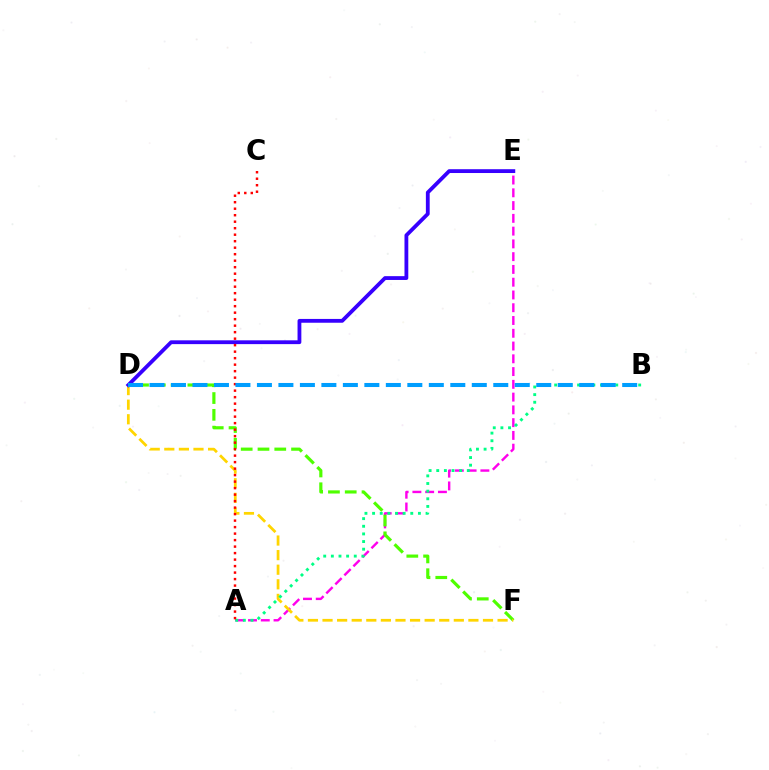{('A', 'E'): [{'color': '#ff00ed', 'line_style': 'dashed', 'thickness': 1.73}], ('D', 'F'): [{'color': '#4fff00', 'line_style': 'dashed', 'thickness': 2.28}, {'color': '#ffd500', 'line_style': 'dashed', 'thickness': 1.98}], ('D', 'E'): [{'color': '#3700ff', 'line_style': 'solid', 'thickness': 2.74}], ('A', 'B'): [{'color': '#00ff86', 'line_style': 'dotted', 'thickness': 2.08}], ('A', 'C'): [{'color': '#ff0000', 'line_style': 'dotted', 'thickness': 1.77}], ('B', 'D'): [{'color': '#009eff', 'line_style': 'dashed', 'thickness': 2.92}]}